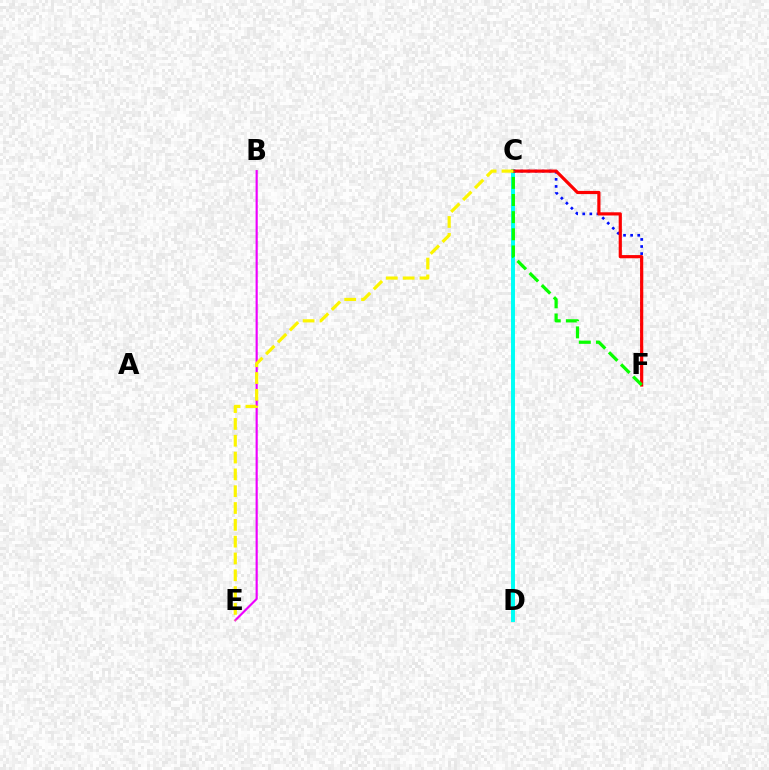{('C', 'D'): [{'color': '#00fff6', 'line_style': 'solid', 'thickness': 2.85}], ('B', 'E'): [{'color': '#ee00ff', 'line_style': 'solid', 'thickness': 1.55}], ('C', 'F'): [{'color': '#0010ff', 'line_style': 'dotted', 'thickness': 1.93}, {'color': '#ff0000', 'line_style': 'solid', 'thickness': 2.29}, {'color': '#08ff00', 'line_style': 'dashed', 'thickness': 2.33}], ('C', 'E'): [{'color': '#fcf500', 'line_style': 'dashed', 'thickness': 2.28}]}